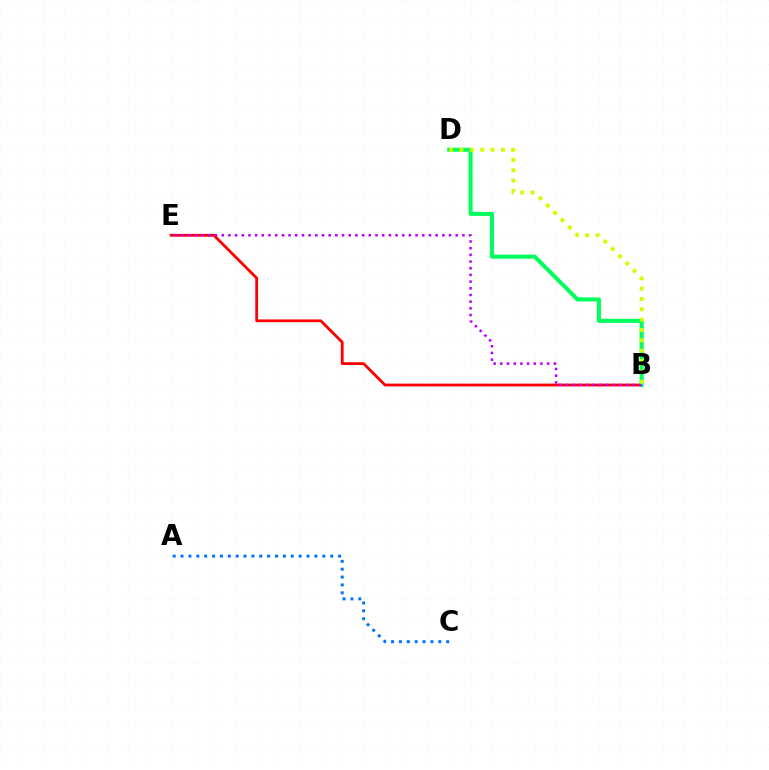{('B', 'E'): [{'color': '#ff0000', 'line_style': 'solid', 'thickness': 2.01}, {'color': '#b900ff', 'line_style': 'dotted', 'thickness': 1.82}], ('B', 'D'): [{'color': '#00ff5c', 'line_style': 'solid', 'thickness': 2.93}, {'color': '#d1ff00', 'line_style': 'dotted', 'thickness': 2.81}], ('A', 'C'): [{'color': '#0074ff', 'line_style': 'dotted', 'thickness': 2.14}]}